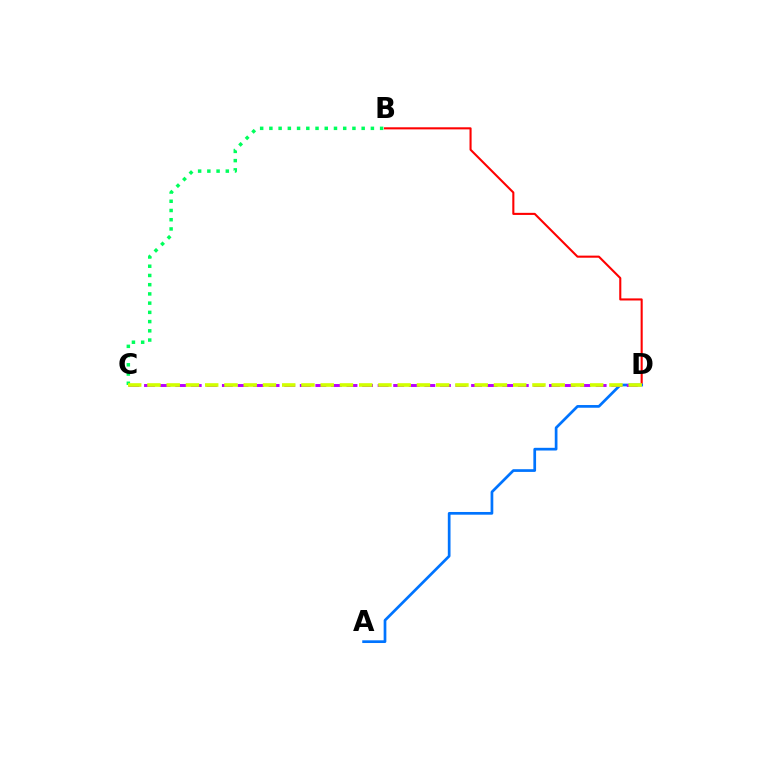{('B', 'D'): [{'color': '#ff0000', 'line_style': 'solid', 'thickness': 1.51}], ('B', 'C'): [{'color': '#00ff5c', 'line_style': 'dotted', 'thickness': 2.51}], ('A', 'D'): [{'color': '#0074ff', 'line_style': 'solid', 'thickness': 1.95}], ('C', 'D'): [{'color': '#b900ff', 'line_style': 'dashed', 'thickness': 2.12}, {'color': '#d1ff00', 'line_style': 'dashed', 'thickness': 2.61}]}